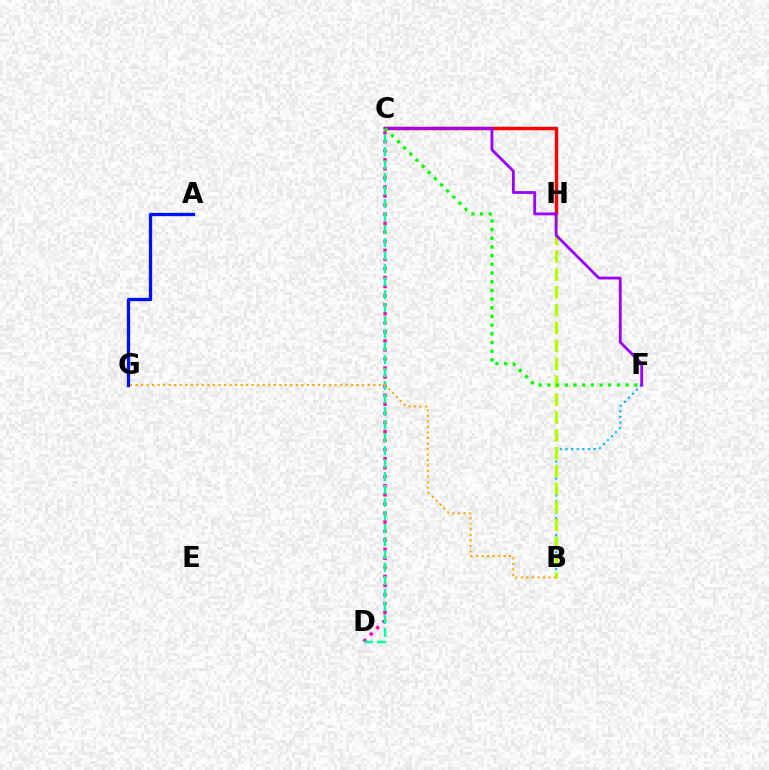{('A', 'G'): [{'color': '#0010ff', 'line_style': 'solid', 'thickness': 2.37}], ('B', 'F'): [{'color': '#00b5ff', 'line_style': 'dotted', 'thickness': 1.54}], ('C', 'D'): [{'color': '#ff00bd', 'line_style': 'dotted', 'thickness': 2.46}, {'color': '#00ff9d', 'line_style': 'dashed', 'thickness': 1.77}], ('C', 'H'): [{'color': '#ff0000', 'line_style': 'solid', 'thickness': 2.48}], ('B', 'H'): [{'color': '#b3ff00', 'line_style': 'dashed', 'thickness': 2.43}], ('B', 'G'): [{'color': '#ffa500', 'line_style': 'dotted', 'thickness': 1.5}], ('C', 'F'): [{'color': '#9b00ff', 'line_style': 'solid', 'thickness': 2.03}, {'color': '#08ff00', 'line_style': 'dotted', 'thickness': 2.36}]}